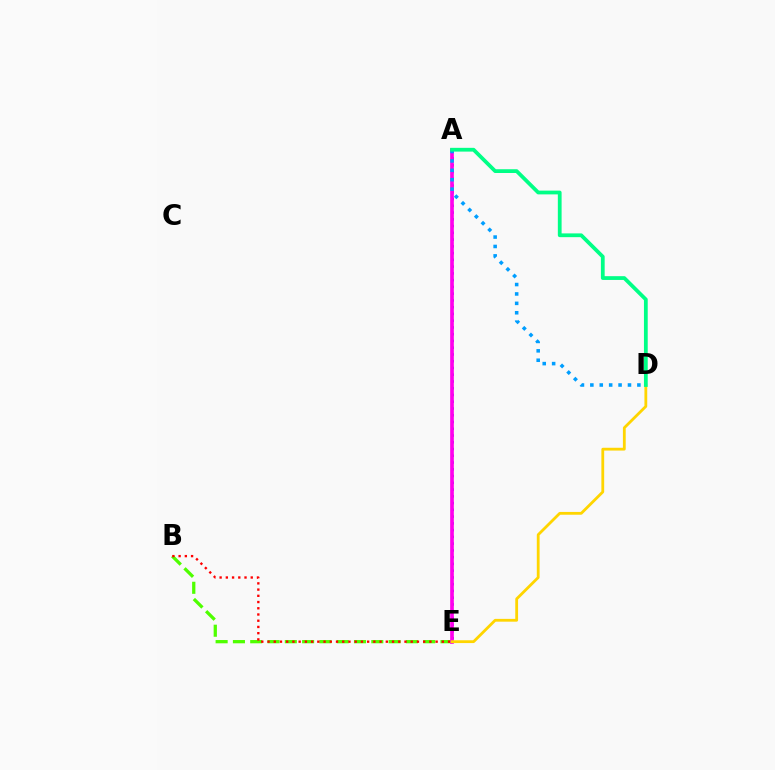{('B', 'E'): [{'color': '#4fff00', 'line_style': 'dashed', 'thickness': 2.35}, {'color': '#ff0000', 'line_style': 'dotted', 'thickness': 1.69}], ('A', 'E'): [{'color': '#3700ff', 'line_style': 'dotted', 'thickness': 1.84}, {'color': '#ff00ed', 'line_style': 'solid', 'thickness': 2.64}], ('A', 'D'): [{'color': '#009eff', 'line_style': 'dotted', 'thickness': 2.56}, {'color': '#00ff86', 'line_style': 'solid', 'thickness': 2.71}], ('D', 'E'): [{'color': '#ffd500', 'line_style': 'solid', 'thickness': 2.02}]}